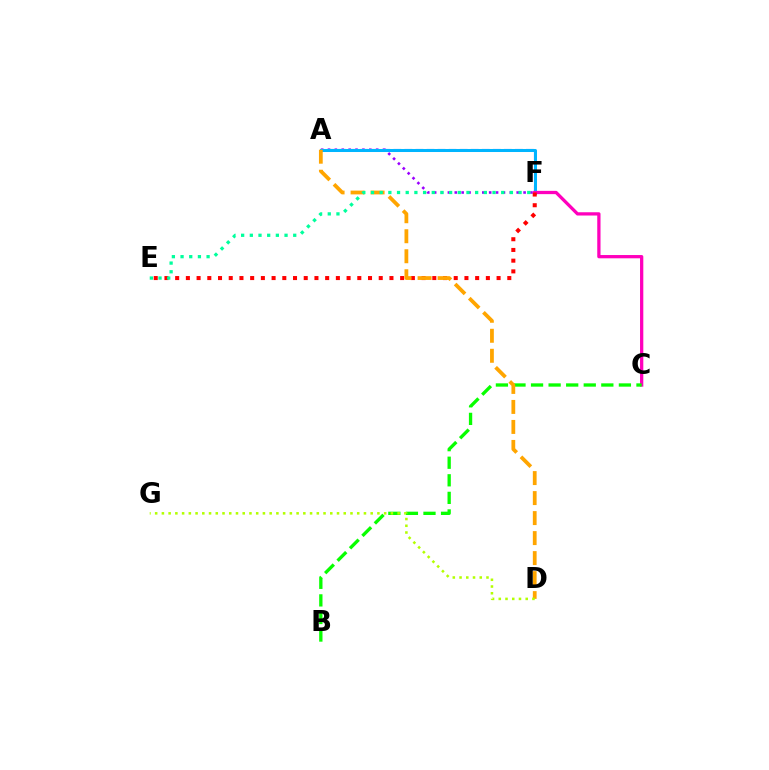{('A', 'F'): [{'color': '#9b00ff', 'line_style': 'dotted', 'thickness': 1.87}, {'color': '#0010ff', 'line_style': 'dashed', 'thickness': 1.5}, {'color': '#00b5ff', 'line_style': 'solid', 'thickness': 2.18}], ('C', 'F'): [{'color': '#ff00bd', 'line_style': 'solid', 'thickness': 2.36}], ('B', 'C'): [{'color': '#08ff00', 'line_style': 'dashed', 'thickness': 2.39}], ('E', 'F'): [{'color': '#ff0000', 'line_style': 'dotted', 'thickness': 2.91}, {'color': '#00ff9d', 'line_style': 'dotted', 'thickness': 2.36}], ('A', 'D'): [{'color': '#ffa500', 'line_style': 'dashed', 'thickness': 2.72}], ('D', 'G'): [{'color': '#b3ff00', 'line_style': 'dotted', 'thickness': 1.83}]}